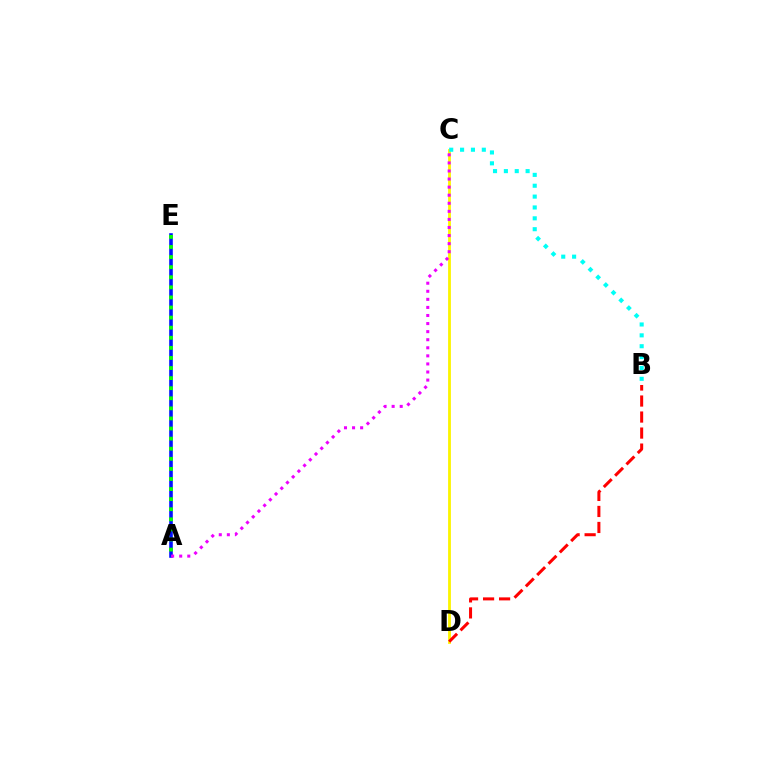{('C', 'D'): [{'color': '#fcf500', 'line_style': 'solid', 'thickness': 2.03}], ('A', 'E'): [{'color': '#0010ff', 'line_style': 'solid', 'thickness': 2.59}, {'color': '#08ff00', 'line_style': 'dotted', 'thickness': 2.74}], ('A', 'C'): [{'color': '#ee00ff', 'line_style': 'dotted', 'thickness': 2.19}], ('B', 'C'): [{'color': '#00fff6', 'line_style': 'dotted', 'thickness': 2.95}], ('B', 'D'): [{'color': '#ff0000', 'line_style': 'dashed', 'thickness': 2.18}]}